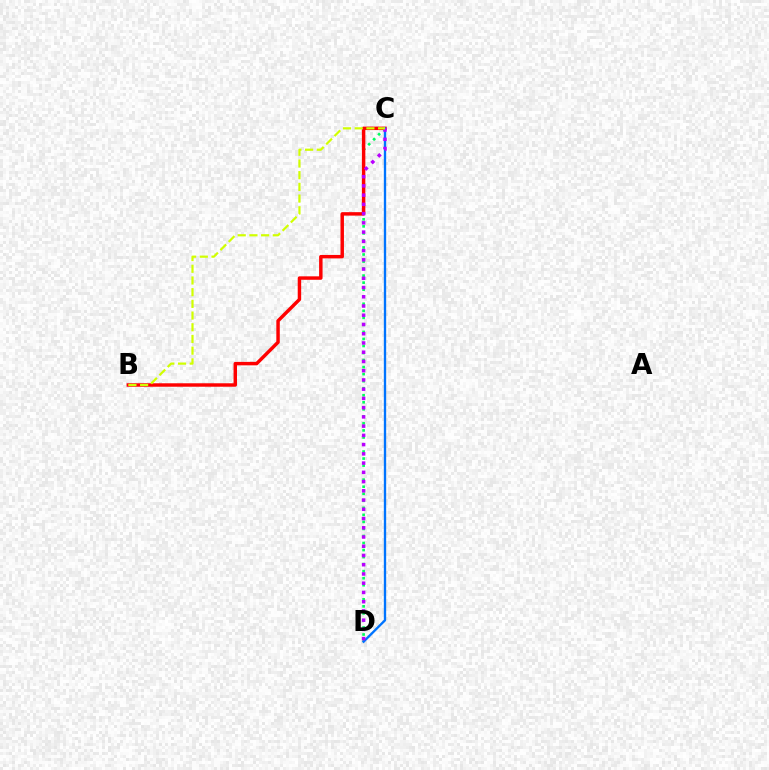{('C', 'D'): [{'color': '#00ff5c', 'line_style': 'dotted', 'thickness': 1.91}, {'color': '#0074ff', 'line_style': 'solid', 'thickness': 1.69}, {'color': '#b900ff', 'line_style': 'dotted', 'thickness': 2.51}], ('B', 'C'): [{'color': '#ff0000', 'line_style': 'solid', 'thickness': 2.48}, {'color': '#d1ff00', 'line_style': 'dashed', 'thickness': 1.59}]}